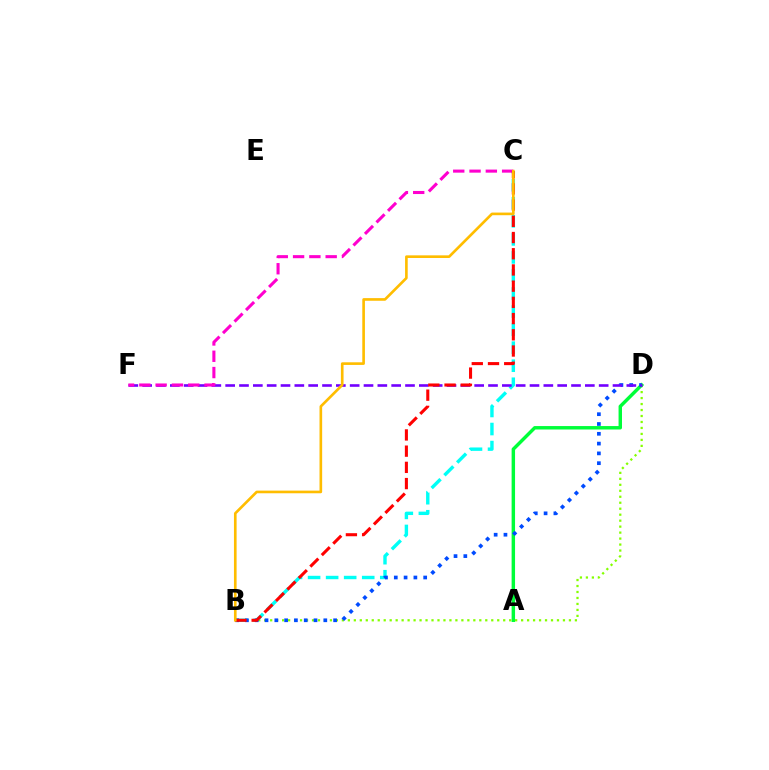{('B', 'D'): [{'color': '#84ff00', 'line_style': 'dotted', 'thickness': 1.62}, {'color': '#004bff', 'line_style': 'dotted', 'thickness': 2.66}], ('B', 'C'): [{'color': '#00fff6', 'line_style': 'dashed', 'thickness': 2.45}, {'color': '#ff0000', 'line_style': 'dashed', 'thickness': 2.2}, {'color': '#ffbd00', 'line_style': 'solid', 'thickness': 1.91}], ('A', 'D'): [{'color': '#00ff39', 'line_style': 'solid', 'thickness': 2.48}], ('D', 'F'): [{'color': '#7200ff', 'line_style': 'dashed', 'thickness': 1.88}], ('C', 'F'): [{'color': '#ff00cf', 'line_style': 'dashed', 'thickness': 2.21}]}